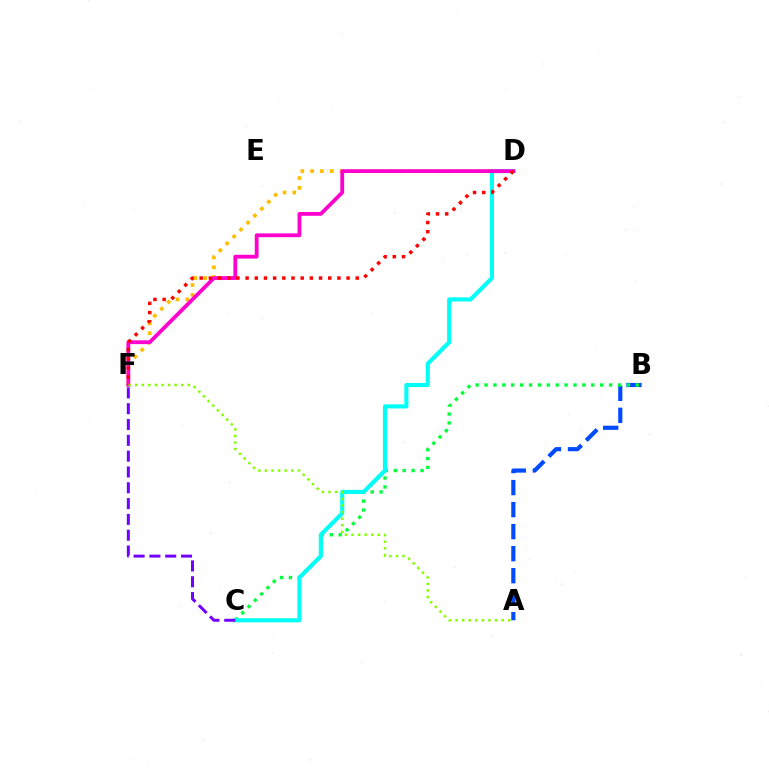{('A', 'B'): [{'color': '#004bff', 'line_style': 'dashed', 'thickness': 2.99}], ('D', 'F'): [{'color': '#ffbd00', 'line_style': 'dotted', 'thickness': 2.66}, {'color': '#ff00cf', 'line_style': 'solid', 'thickness': 2.73}, {'color': '#ff0000', 'line_style': 'dotted', 'thickness': 2.49}], ('B', 'C'): [{'color': '#00ff39', 'line_style': 'dotted', 'thickness': 2.42}], ('C', 'D'): [{'color': '#00fff6', 'line_style': 'solid', 'thickness': 2.97}], ('C', 'F'): [{'color': '#7200ff', 'line_style': 'dashed', 'thickness': 2.15}], ('A', 'F'): [{'color': '#84ff00', 'line_style': 'dotted', 'thickness': 1.79}]}